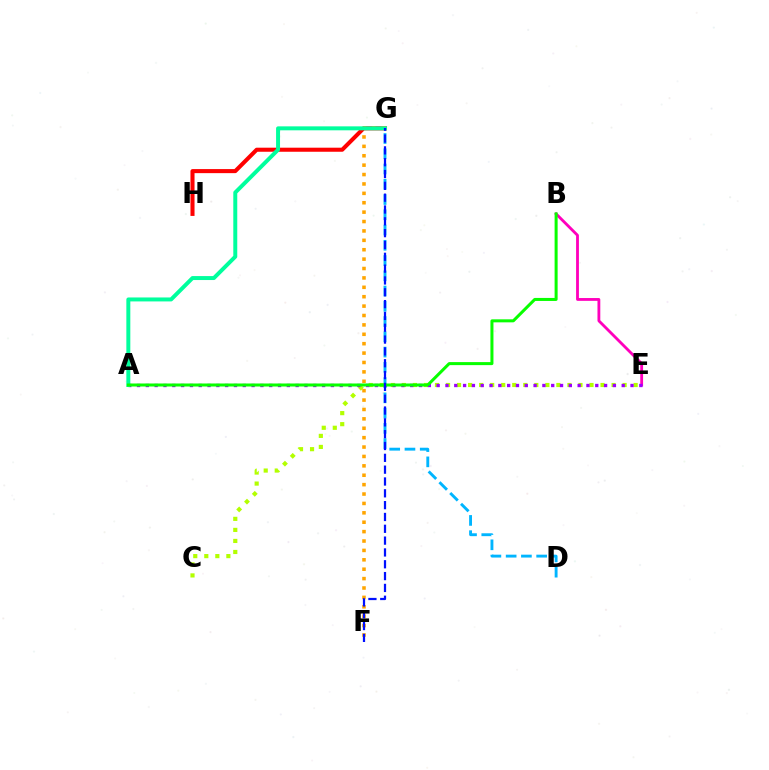{('C', 'E'): [{'color': '#b3ff00', 'line_style': 'dotted', 'thickness': 3.0}], ('G', 'H'): [{'color': '#ff0000', 'line_style': 'solid', 'thickness': 2.92}], ('B', 'E'): [{'color': '#ff00bd', 'line_style': 'solid', 'thickness': 2.03}], ('F', 'G'): [{'color': '#ffa500', 'line_style': 'dotted', 'thickness': 2.55}, {'color': '#0010ff', 'line_style': 'dashed', 'thickness': 1.61}], ('A', 'E'): [{'color': '#9b00ff', 'line_style': 'dotted', 'thickness': 2.39}], ('A', 'G'): [{'color': '#00ff9d', 'line_style': 'solid', 'thickness': 2.86}], ('D', 'G'): [{'color': '#00b5ff', 'line_style': 'dashed', 'thickness': 2.07}], ('A', 'B'): [{'color': '#08ff00', 'line_style': 'solid', 'thickness': 2.17}]}